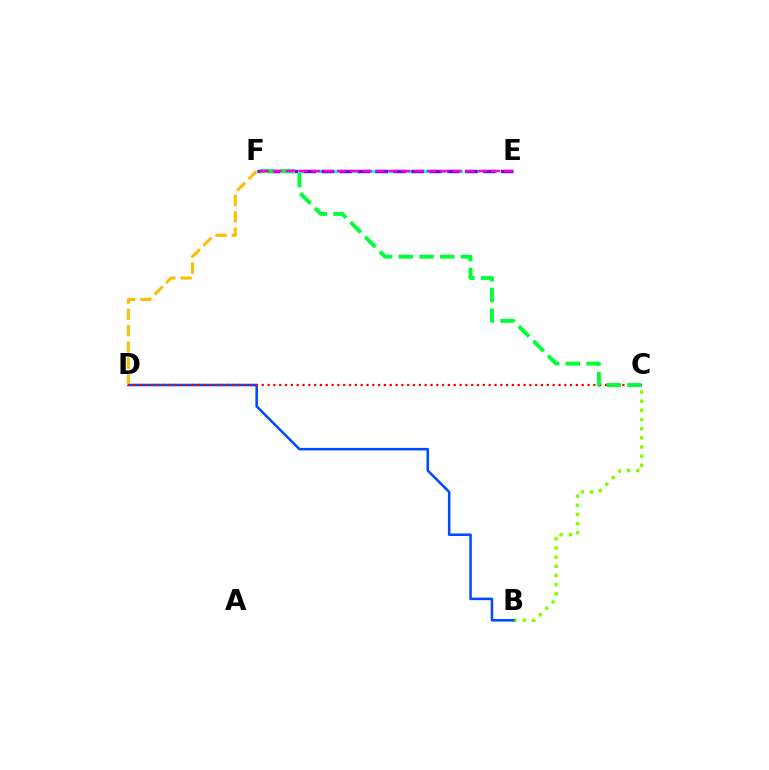{('E', 'F'): [{'color': '#00fff6', 'line_style': 'dashed', 'thickness': 2.28}, {'color': '#7200ff', 'line_style': 'dashed', 'thickness': 2.44}, {'color': '#ff00cf', 'line_style': 'dashed', 'thickness': 1.74}], ('B', 'C'): [{'color': '#84ff00', 'line_style': 'dotted', 'thickness': 2.49}], ('B', 'D'): [{'color': '#004bff', 'line_style': 'solid', 'thickness': 1.83}], ('D', 'F'): [{'color': '#ffbd00', 'line_style': 'dashed', 'thickness': 2.22}], ('C', 'D'): [{'color': '#ff0000', 'line_style': 'dotted', 'thickness': 1.58}], ('C', 'F'): [{'color': '#00ff39', 'line_style': 'dashed', 'thickness': 2.82}]}